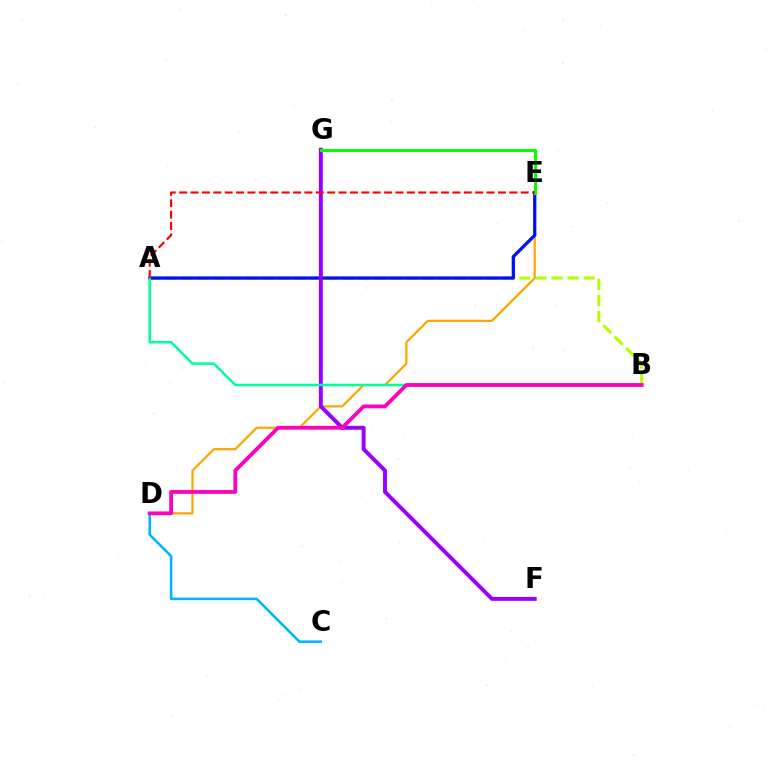{('A', 'B'): [{'color': '#b3ff00', 'line_style': 'dashed', 'thickness': 2.19}, {'color': '#00ff9d', 'line_style': 'solid', 'thickness': 1.82}], ('C', 'D'): [{'color': '#00b5ff', 'line_style': 'solid', 'thickness': 1.84}], ('D', 'E'): [{'color': '#ffa500', 'line_style': 'solid', 'thickness': 1.59}], ('A', 'E'): [{'color': '#0010ff', 'line_style': 'solid', 'thickness': 2.36}, {'color': '#ff0000', 'line_style': 'dashed', 'thickness': 1.55}], ('F', 'G'): [{'color': '#9b00ff', 'line_style': 'solid', 'thickness': 2.83}], ('B', 'D'): [{'color': '#ff00bd', 'line_style': 'solid', 'thickness': 2.72}], ('E', 'G'): [{'color': '#08ff00', 'line_style': 'solid', 'thickness': 2.18}]}